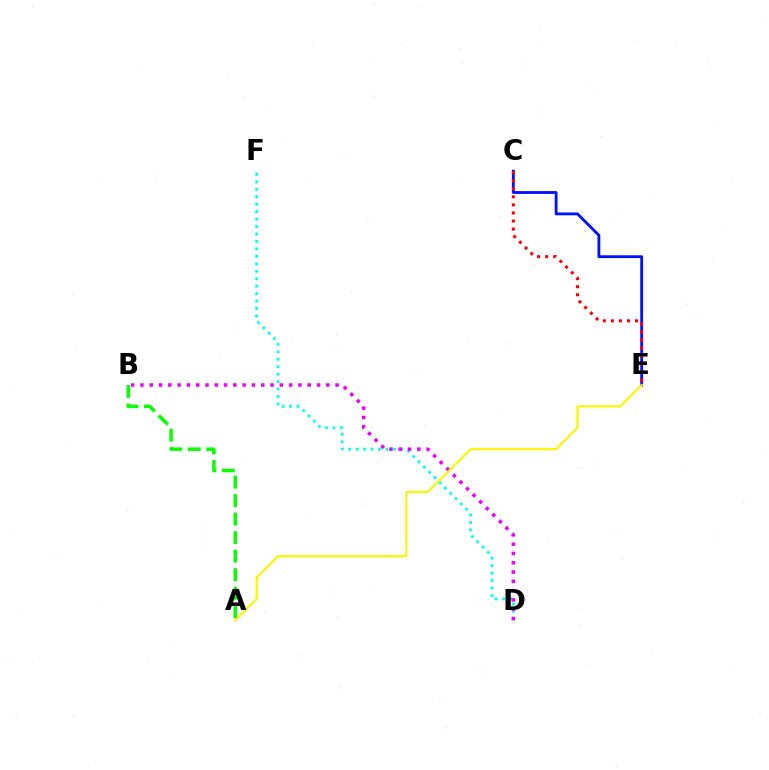{('C', 'E'): [{'color': '#0010ff', 'line_style': 'solid', 'thickness': 2.03}, {'color': '#ff0000', 'line_style': 'dotted', 'thickness': 2.19}], ('A', 'B'): [{'color': '#08ff00', 'line_style': 'dashed', 'thickness': 2.51}], ('D', 'F'): [{'color': '#00fff6', 'line_style': 'dotted', 'thickness': 2.02}], ('B', 'D'): [{'color': '#ee00ff', 'line_style': 'dotted', 'thickness': 2.53}], ('A', 'E'): [{'color': '#fcf500', 'line_style': 'solid', 'thickness': 1.55}]}